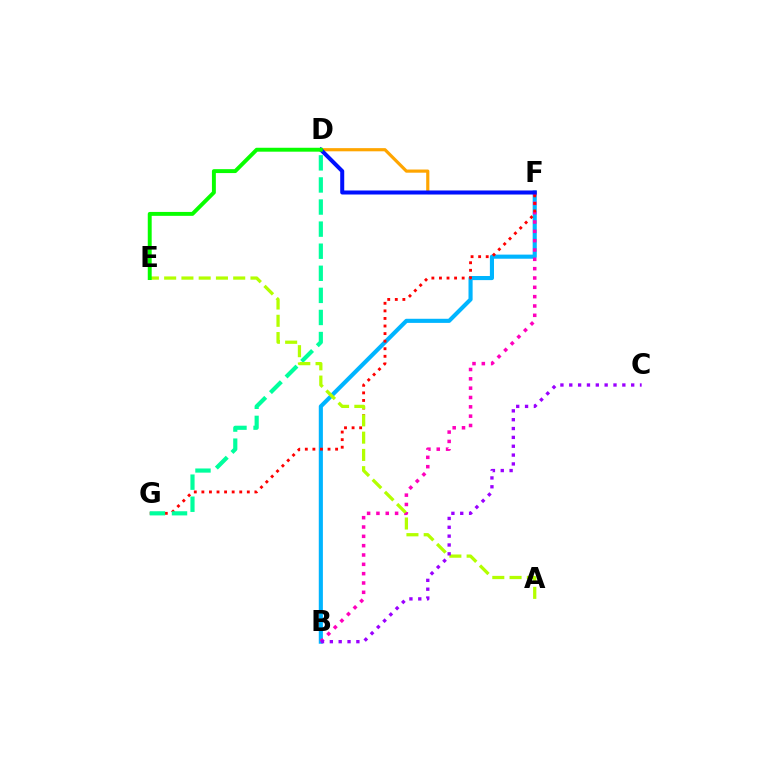{('B', 'F'): [{'color': '#00b5ff', 'line_style': 'solid', 'thickness': 2.96}, {'color': '#ff00bd', 'line_style': 'dotted', 'thickness': 2.53}], ('D', 'F'): [{'color': '#ffa500', 'line_style': 'solid', 'thickness': 2.28}, {'color': '#0010ff', 'line_style': 'solid', 'thickness': 2.89}], ('F', 'G'): [{'color': '#ff0000', 'line_style': 'dotted', 'thickness': 2.06}], ('D', 'G'): [{'color': '#00ff9d', 'line_style': 'dashed', 'thickness': 3.0}], ('A', 'E'): [{'color': '#b3ff00', 'line_style': 'dashed', 'thickness': 2.35}], ('D', 'E'): [{'color': '#08ff00', 'line_style': 'solid', 'thickness': 2.82}], ('B', 'C'): [{'color': '#9b00ff', 'line_style': 'dotted', 'thickness': 2.4}]}